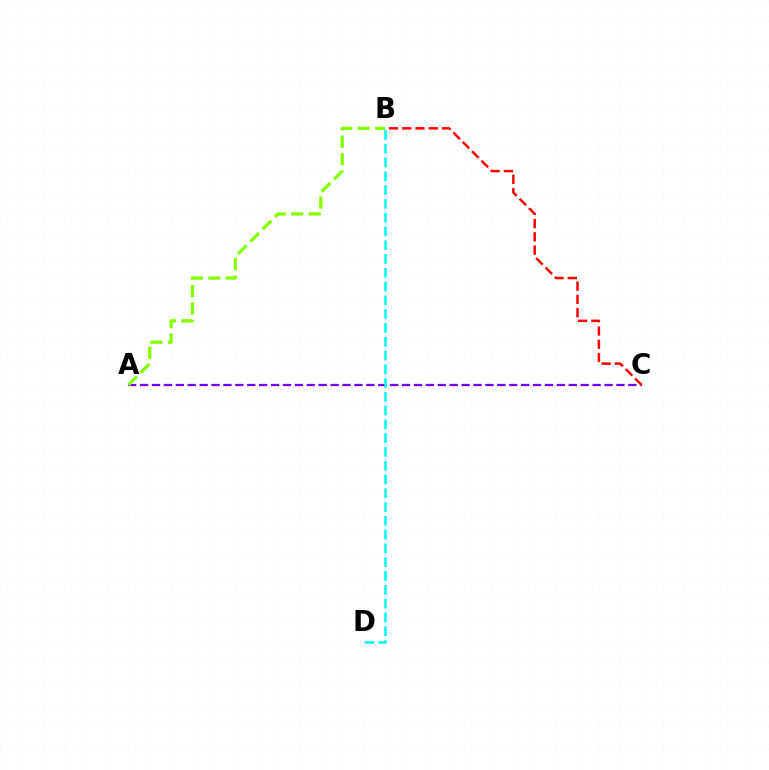{('A', 'C'): [{'color': '#7200ff', 'line_style': 'dashed', 'thickness': 1.62}], ('A', 'B'): [{'color': '#84ff00', 'line_style': 'dashed', 'thickness': 2.37}], ('B', 'C'): [{'color': '#ff0000', 'line_style': 'dashed', 'thickness': 1.8}], ('B', 'D'): [{'color': '#00fff6', 'line_style': 'dashed', 'thickness': 1.87}]}